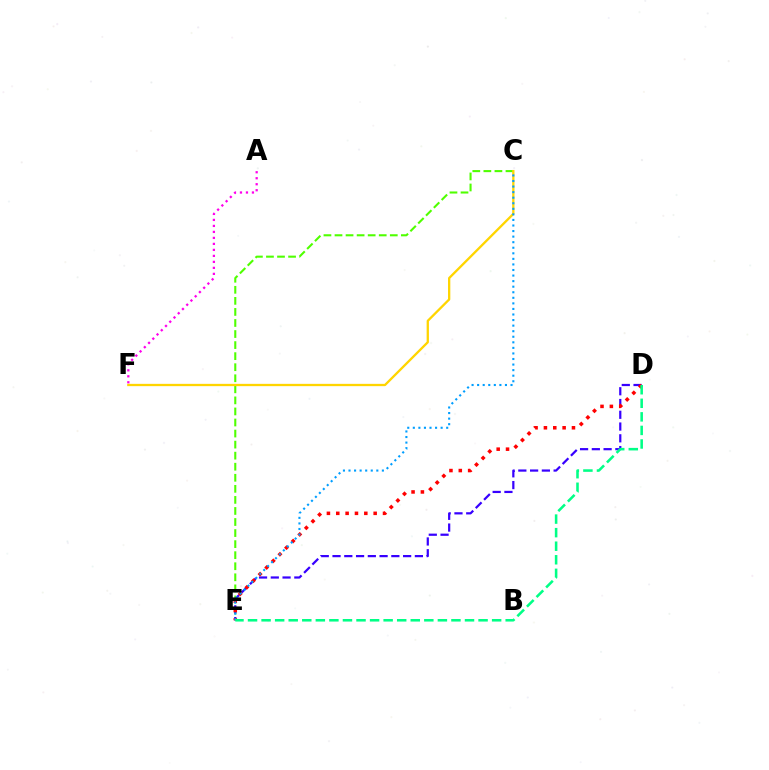{('A', 'F'): [{'color': '#ff00ed', 'line_style': 'dotted', 'thickness': 1.63}], ('C', 'E'): [{'color': '#4fff00', 'line_style': 'dashed', 'thickness': 1.5}, {'color': '#009eff', 'line_style': 'dotted', 'thickness': 1.51}], ('D', 'E'): [{'color': '#3700ff', 'line_style': 'dashed', 'thickness': 1.6}, {'color': '#ff0000', 'line_style': 'dotted', 'thickness': 2.54}, {'color': '#00ff86', 'line_style': 'dashed', 'thickness': 1.84}], ('C', 'F'): [{'color': '#ffd500', 'line_style': 'solid', 'thickness': 1.65}]}